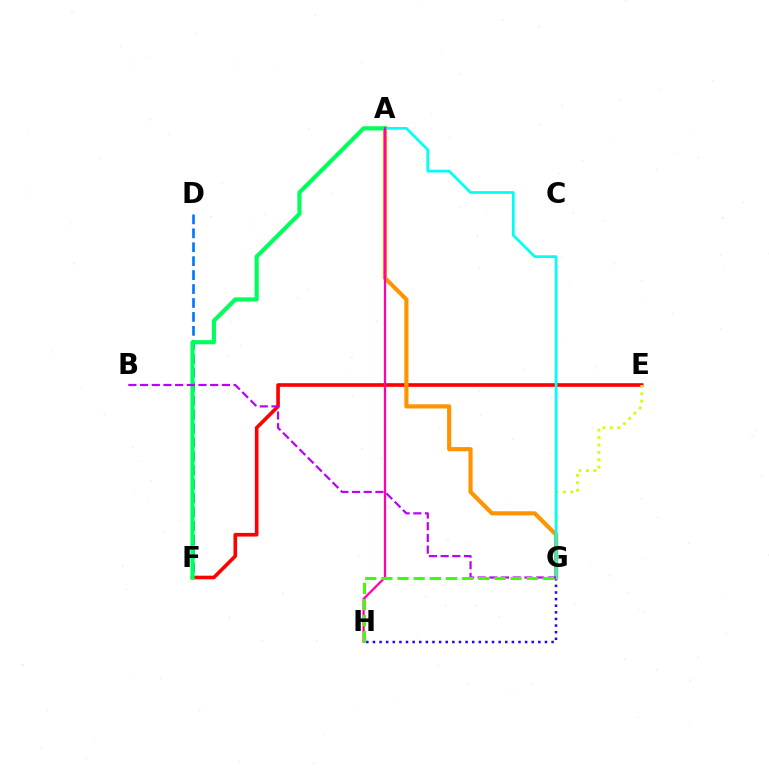{('E', 'F'): [{'color': '#ff0000', 'line_style': 'solid', 'thickness': 2.62}], ('G', 'H'): [{'color': '#2500ff', 'line_style': 'dotted', 'thickness': 1.8}, {'color': '#3dff00', 'line_style': 'dashed', 'thickness': 2.19}], ('E', 'G'): [{'color': '#d1ff00', 'line_style': 'dotted', 'thickness': 2.01}], ('D', 'F'): [{'color': '#0074ff', 'line_style': 'dashed', 'thickness': 1.89}], ('A', 'G'): [{'color': '#ff9400', 'line_style': 'solid', 'thickness': 2.99}, {'color': '#00fff6', 'line_style': 'solid', 'thickness': 1.96}], ('A', 'F'): [{'color': '#00ff5c', 'line_style': 'solid', 'thickness': 2.98}], ('A', 'H'): [{'color': '#ff00ac', 'line_style': 'solid', 'thickness': 1.63}], ('B', 'G'): [{'color': '#b900ff', 'line_style': 'dashed', 'thickness': 1.59}]}